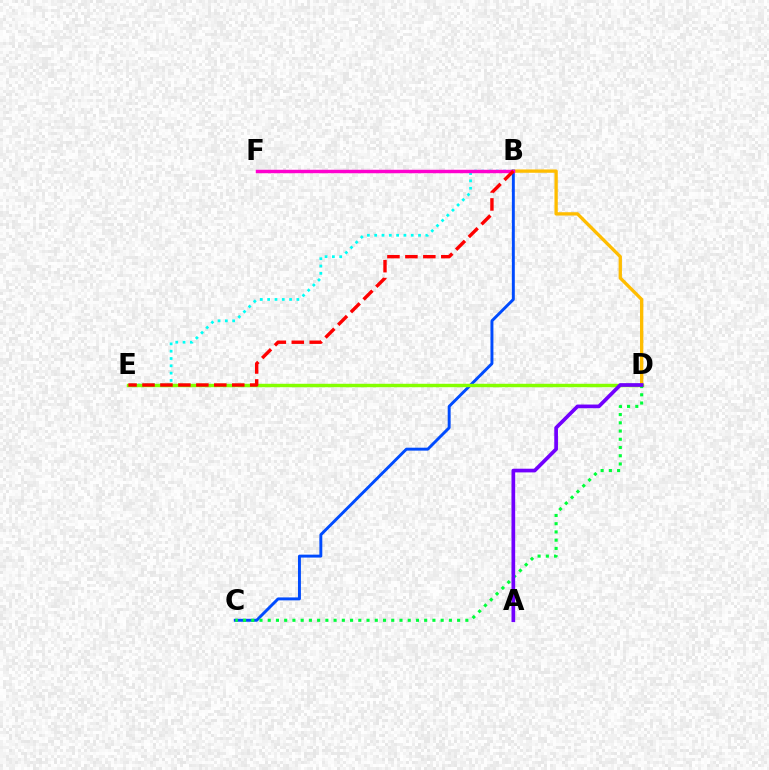{('B', 'E'): [{'color': '#00fff6', 'line_style': 'dotted', 'thickness': 1.99}, {'color': '#ff0000', 'line_style': 'dashed', 'thickness': 2.44}], ('B', 'D'): [{'color': '#ffbd00', 'line_style': 'solid', 'thickness': 2.39}], ('B', 'C'): [{'color': '#004bff', 'line_style': 'solid', 'thickness': 2.11}], ('D', 'E'): [{'color': '#84ff00', 'line_style': 'solid', 'thickness': 2.47}], ('C', 'D'): [{'color': '#00ff39', 'line_style': 'dotted', 'thickness': 2.24}], ('B', 'F'): [{'color': '#ff00cf', 'line_style': 'solid', 'thickness': 2.48}], ('A', 'D'): [{'color': '#7200ff', 'line_style': 'solid', 'thickness': 2.66}]}